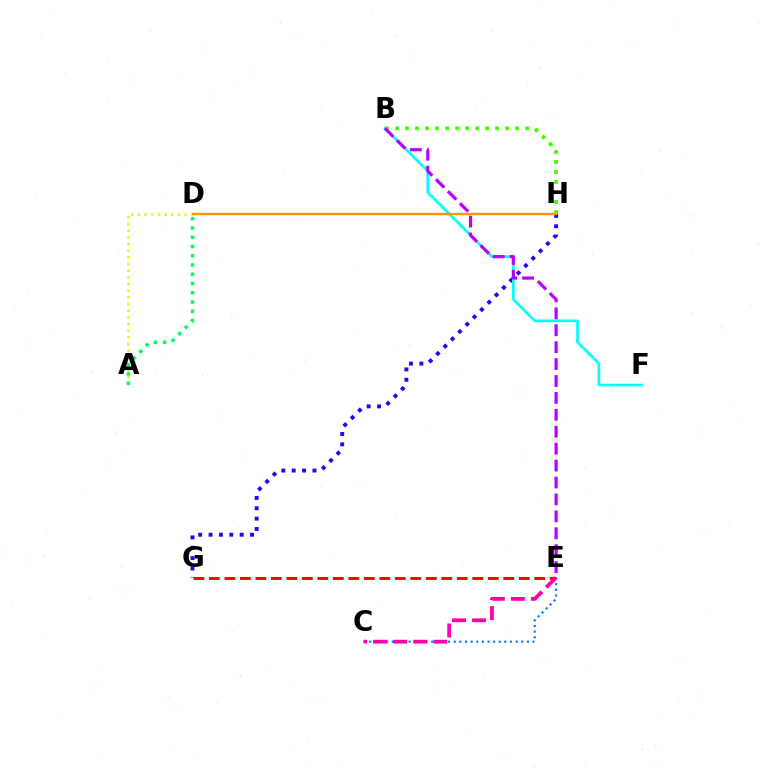{('G', 'H'): [{'color': '#2500ff', 'line_style': 'dotted', 'thickness': 2.82}], ('A', 'D'): [{'color': '#d1ff00', 'line_style': 'dotted', 'thickness': 1.81}, {'color': '#00ff5c', 'line_style': 'dotted', 'thickness': 2.52}], ('B', 'F'): [{'color': '#00fff6', 'line_style': 'solid', 'thickness': 1.9}], ('E', 'G'): [{'color': '#ff0000', 'line_style': 'dashed', 'thickness': 2.1}], ('C', 'E'): [{'color': '#0074ff', 'line_style': 'dotted', 'thickness': 1.53}, {'color': '#ff00ac', 'line_style': 'dashed', 'thickness': 2.72}], ('B', 'H'): [{'color': '#3dff00', 'line_style': 'dotted', 'thickness': 2.72}], ('D', 'H'): [{'color': '#ff9400', 'line_style': 'solid', 'thickness': 1.7}], ('B', 'E'): [{'color': '#b900ff', 'line_style': 'dashed', 'thickness': 2.3}]}